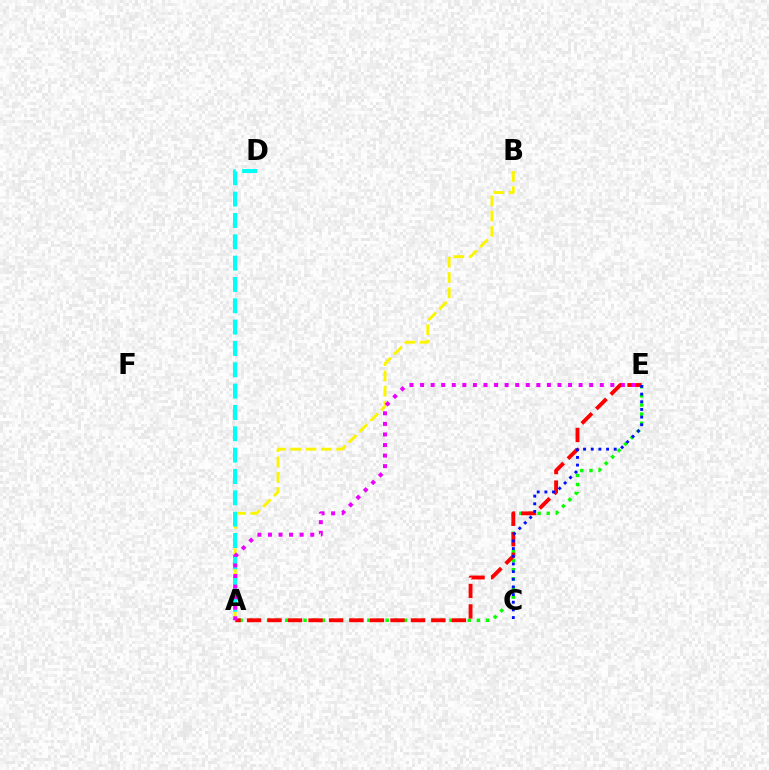{('A', 'E'): [{'color': '#08ff00', 'line_style': 'dotted', 'thickness': 2.48}, {'color': '#ff0000', 'line_style': 'dashed', 'thickness': 2.78}, {'color': '#ee00ff', 'line_style': 'dotted', 'thickness': 2.87}], ('A', 'B'): [{'color': '#fcf500', 'line_style': 'dashed', 'thickness': 2.07}], ('A', 'D'): [{'color': '#00fff6', 'line_style': 'dashed', 'thickness': 2.9}], ('C', 'E'): [{'color': '#0010ff', 'line_style': 'dotted', 'thickness': 2.08}]}